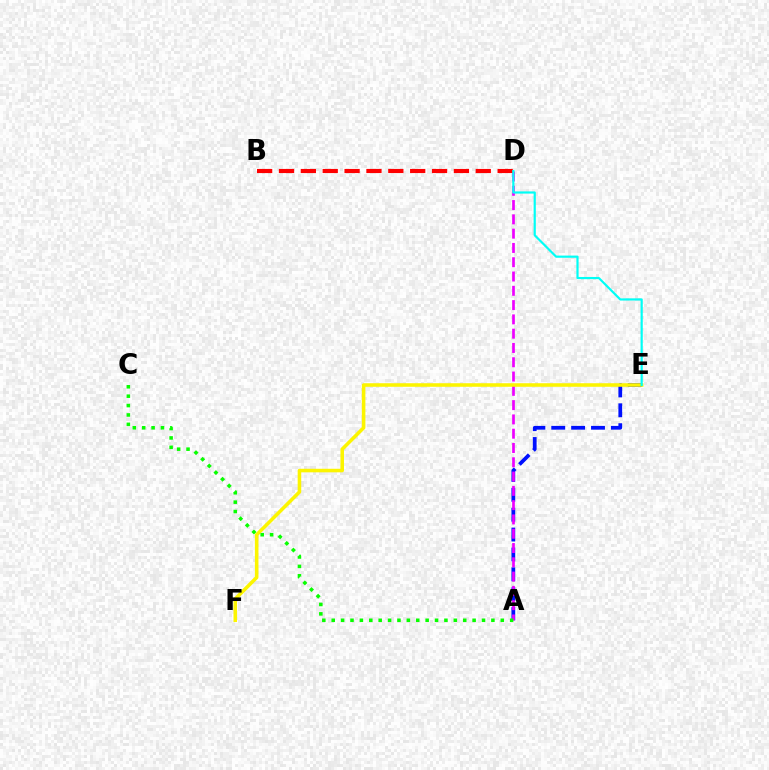{('A', 'E'): [{'color': '#0010ff', 'line_style': 'dashed', 'thickness': 2.7}], ('A', 'D'): [{'color': '#ee00ff', 'line_style': 'dashed', 'thickness': 1.94}], ('B', 'D'): [{'color': '#ff0000', 'line_style': 'dashed', 'thickness': 2.97}], ('E', 'F'): [{'color': '#fcf500', 'line_style': 'solid', 'thickness': 2.56}], ('D', 'E'): [{'color': '#00fff6', 'line_style': 'solid', 'thickness': 1.57}], ('A', 'C'): [{'color': '#08ff00', 'line_style': 'dotted', 'thickness': 2.55}]}